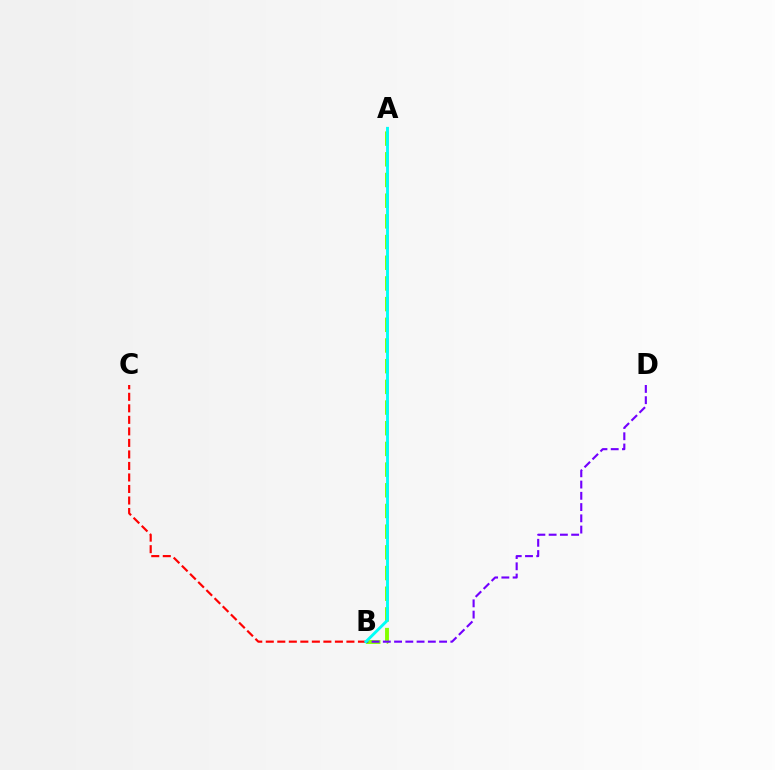{('A', 'B'): [{'color': '#84ff00', 'line_style': 'dashed', 'thickness': 2.81}, {'color': '#00fff6', 'line_style': 'solid', 'thickness': 2.08}], ('B', 'D'): [{'color': '#7200ff', 'line_style': 'dashed', 'thickness': 1.53}], ('B', 'C'): [{'color': '#ff0000', 'line_style': 'dashed', 'thickness': 1.57}]}